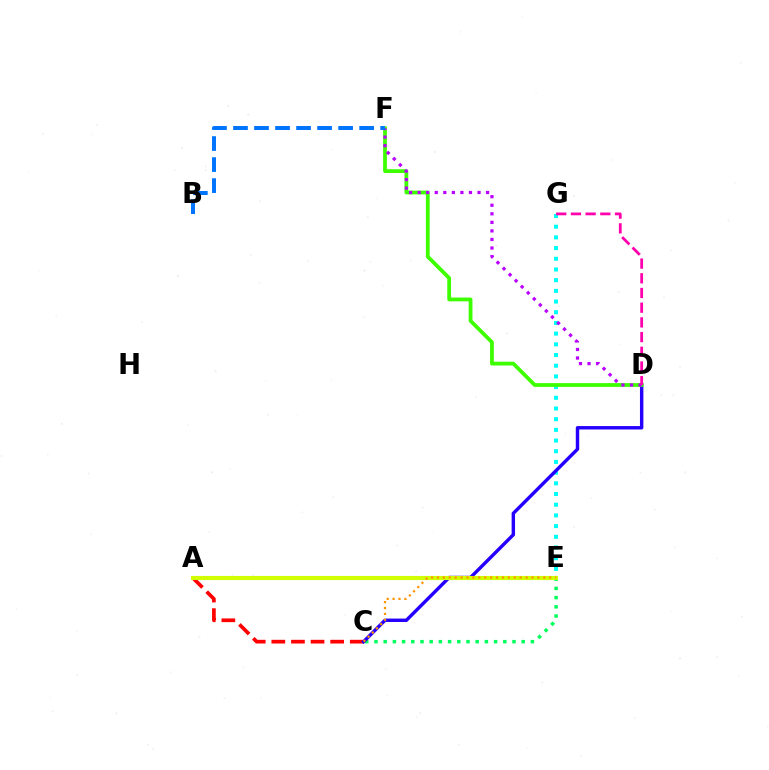{('E', 'G'): [{'color': '#00fff6', 'line_style': 'dotted', 'thickness': 2.91}], ('C', 'E'): [{'color': '#00ff5c', 'line_style': 'dotted', 'thickness': 2.5}, {'color': '#ff9400', 'line_style': 'dotted', 'thickness': 1.61}], ('A', 'C'): [{'color': '#ff0000', 'line_style': 'dashed', 'thickness': 2.66}], ('C', 'D'): [{'color': '#2500ff', 'line_style': 'solid', 'thickness': 2.46}], ('D', 'F'): [{'color': '#3dff00', 'line_style': 'solid', 'thickness': 2.72}, {'color': '#b900ff', 'line_style': 'dotted', 'thickness': 2.32}], ('B', 'F'): [{'color': '#0074ff', 'line_style': 'dashed', 'thickness': 2.86}], ('A', 'E'): [{'color': '#d1ff00', 'line_style': 'solid', 'thickness': 2.96}], ('D', 'G'): [{'color': '#ff00ac', 'line_style': 'dashed', 'thickness': 2.0}]}